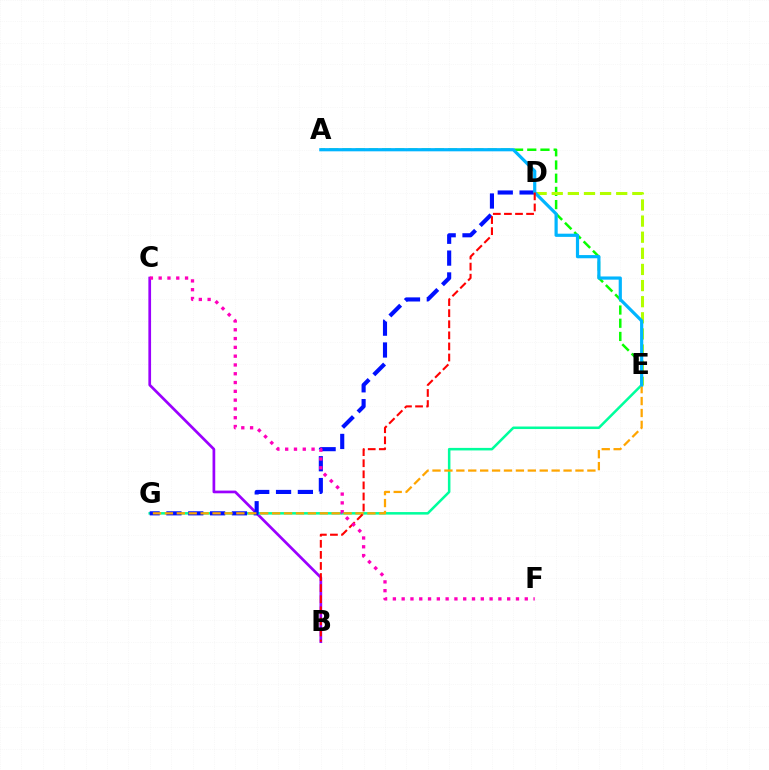{('A', 'E'): [{'color': '#08ff00', 'line_style': 'dashed', 'thickness': 1.79}, {'color': '#00b5ff', 'line_style': 'solid', 'thickness': 2.3}], ('B', 'C'): [{'color': '#9b00ff', 'line_style': 'solid', 'thickness': 1.95}], ('E', 'G'): [{'color': '#00ff9d', 'line_style': 'solid', 'thickness': 1.82}, {'color': '#ffa500', 'line_style': 'dashed', 'thickness': 1.62}], ('D', 'E'): [{'color': '#b3ff00', 'line_style': 'dashed', 'thickness': 2.19}], ('D', 'G'): [{'color': '#0010ff', 'line_style': 'dashed', 'thickness': 2.97}], ('B', 'D'): [{'color': '#ff0000', 'line_style': 'dashed', 'thickness': 1.51}], ('C', 'F'): [{'color': '#ff00bd', 'line_style': 'dotted', 'thickness': 2.39}]}